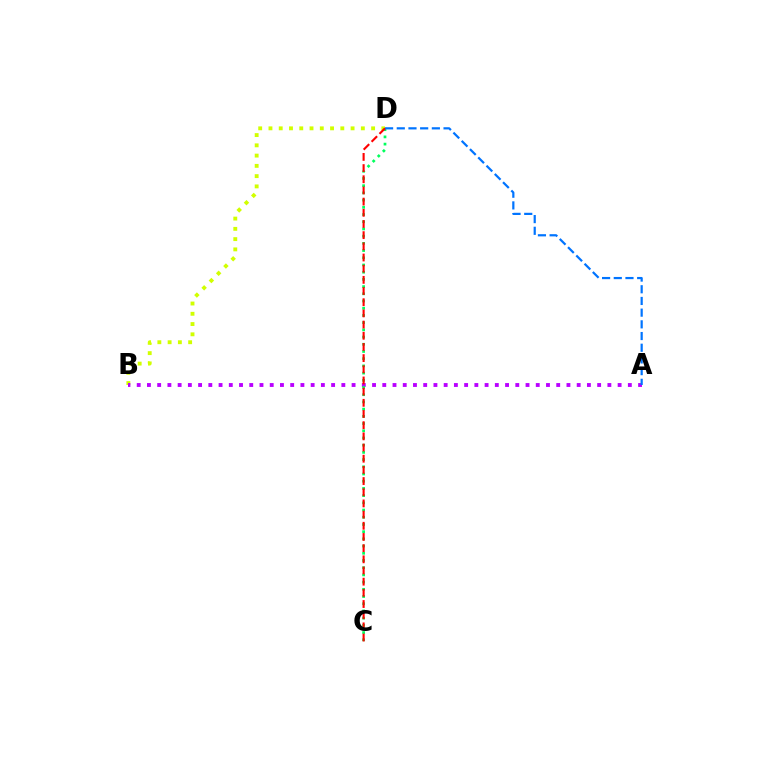{('B', 'D'): [{'color': '#d1ff00', 'line_style': 'dotted', 'thickness': 2.79}], ('A', 'B'): [{'color': '#b900ff', 'line_style': 'dotted', 'thickness': 2.78}], ('C', 'D'): [{'color': '#00ff5c', 'line_style': 'dotted', 'thickness': 1.96}, {'color': '#ff0000', 'line_style': 'dashed', 'thickness': 1.52}], ('A', 'D'): [{'color': '#0074ff', 'line_style': 'dashed', 'thickness': 1.59}]}